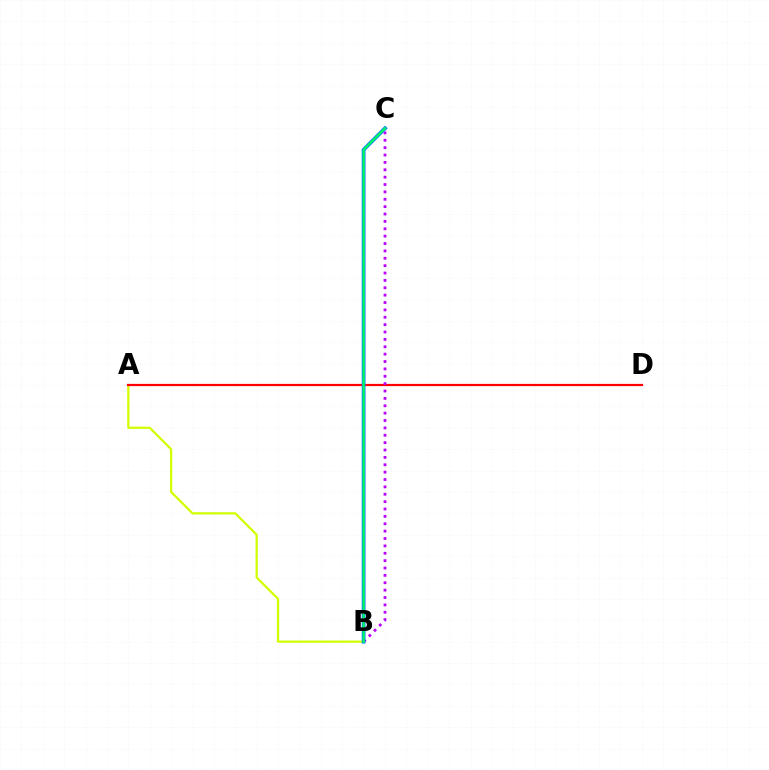{('A', 'B'): [{'color': '#d1ff00', 'line_style': 'solid', 'thickness': 1.62}], ('A', 'D'): [{'color': '#ff0000', 'line_style': 'solid', 'thickness': 1.6}], ('B', 'C'): [{'color': '#b900ff', 'line_style': 'dotted', 'thickness': 2.0}, {'color': '#0074ff', 'line_style': 'solid', 'thickness': 2.7}, {'color': '#00ff5c', 'line_style': 'solid', 'thickness': 1.62}]}